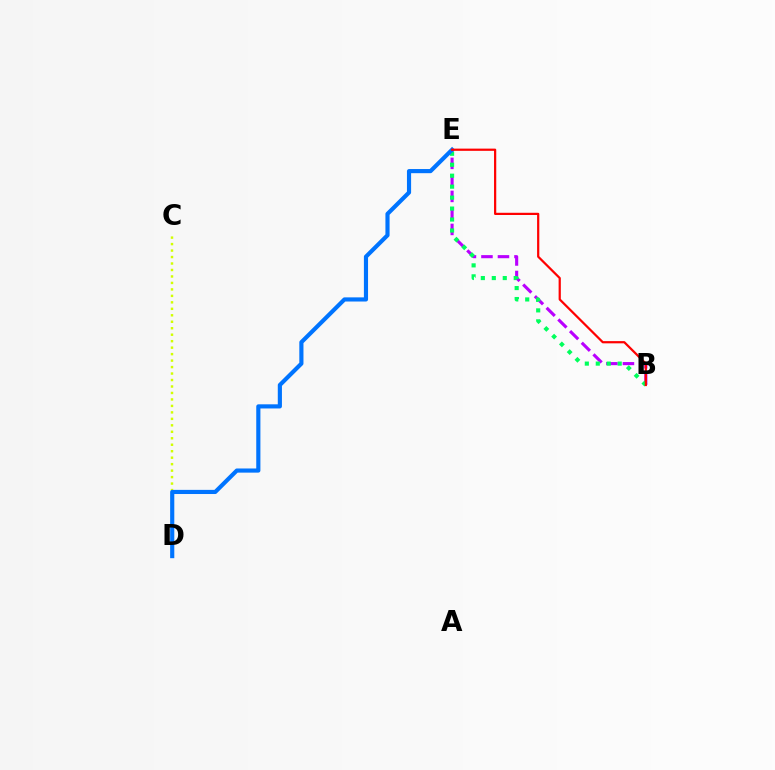{('B', 'E'): [{'color': '#b900ff', 'line_style': 'dashed', 'thickness': 2.24}, {'color': '#00ff5c', 'line_style': 'dotted', 'thickness': 2.98}, {'color': '#ff0000', 'line_style': 'solid', 'thickness': 1.6}], ('C', 'D'): [{'color': '#d1ff00', 'line_style': 'dotted', 'thickness': 1.76}], ('D', 'E'): [{'color': '#0074ff', 'line_style': 'solid', 'thickness': 2.99}]}